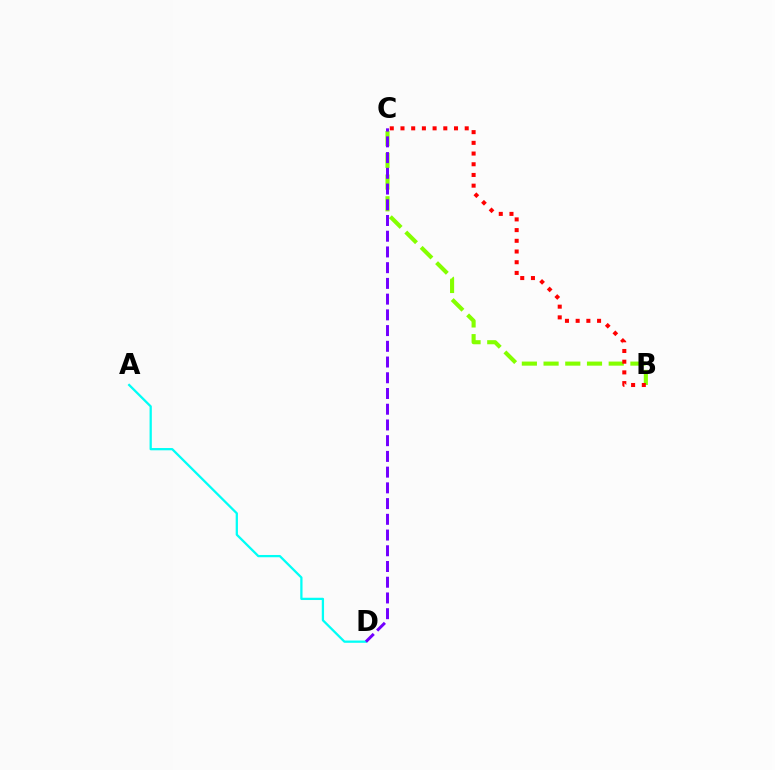{('B', 'C'): [{'color': '#84ff00', 'line_style': 'dashed', 'thickness': 2.95}, {'color': '#ff0000', 'line_style': 'dotted', 'thickness': 2.91}], ('A', 'D'): [{'color': '#00fff6', 'line_style': 'solid', 'thickness': 1.63}], ('C', 'D'): [{'color': '#7200ff', 'line_style': 'dashed', 'thickness': 2.14}]}